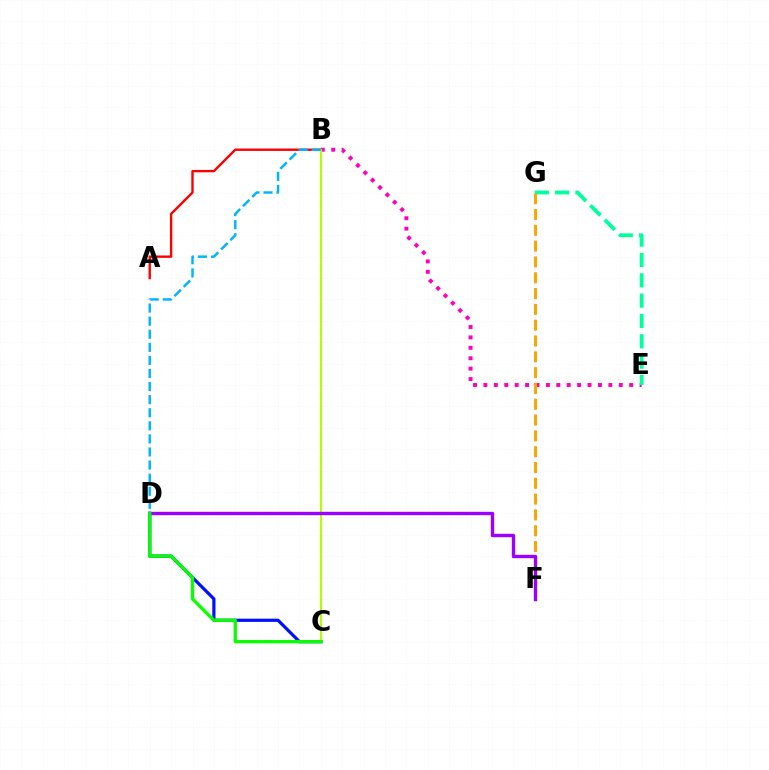{('B', 'E'): [{'color': '#ff00bd', 'line_style': 'dotted', 'thickness': 2.83}], ('A', 'B'): [{'color': '#ff0000', 'line_style': 'solid', 'thickness': 1.72}], ('E', 'G'): [{'color': '#00ff9d', 'line_style': 'dashed', 'thickness': 2.76}], ('C', 'D'): [{'color': '#0010ff', 'line_style': 'solid', 'thickness': 2.31}, {'color': '#08ff00', 'line_style': 'solid', 'thickness': 2.37}], ('B', 'C'): [{'color': '#b3ff00', 'line_style': 'solid', 'thickness': 1.52}], ('F', 'G'): [{'color': '#ffa500', 'line_style': 'dashed', 'thickness': 2.15}], ('D', 'F'): [{'color': '#9b00ff', 'line_style': 'solid', 'thickness': 2.44}], ('B', 'D'): [{'color': '#00b5ff', 'line_style': 'dashed', 'thickness': 1.78}]}